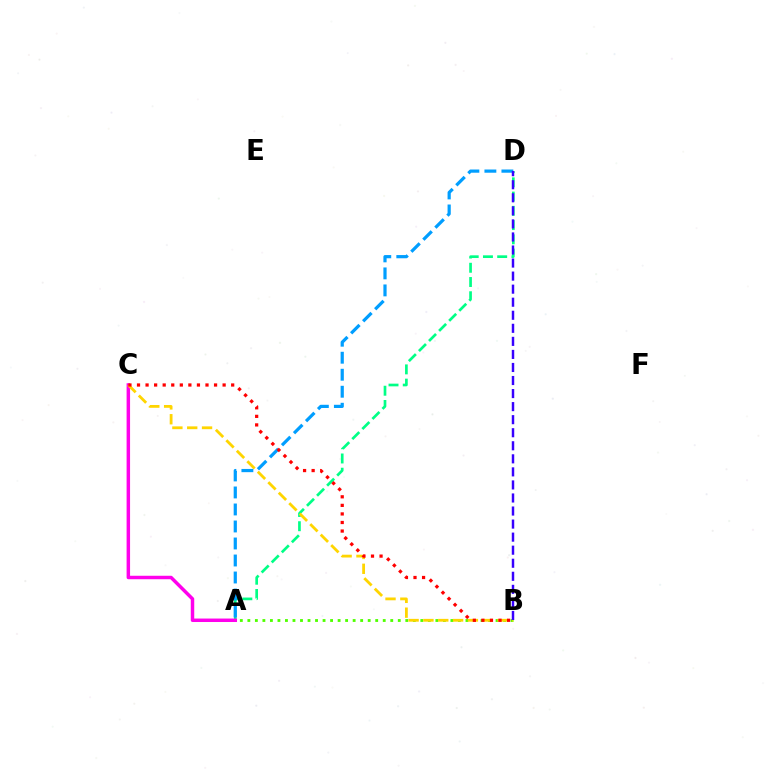{('A', 'D'): [{'color': '#00ff86', 'line_style': 'dashed', 'thickness': 1.94}, {'color': '#009eff', 'line_style': 'dashed', 'thickness': 2.31}], ('A', 'C'): [{'color': '#ff00ed', 'line_style': 'solid', 'thickness': 2.5}], ('A', 'B'): [{'color': '#4fff00', 'line_style': 'dotted', 'thickness': 2.04}], ('B', 'C'): [{'color': '#ffd500', 'line_style': 'dashed', 'thickness': 2.01}, {'color': '#ff0000', 'line_style': 'dotted', 'thickness': 2.33}], ('B', 'D'): [{'color': '#3700ff', 'line_style': 'dashed', 'thickness': 1.77}]}